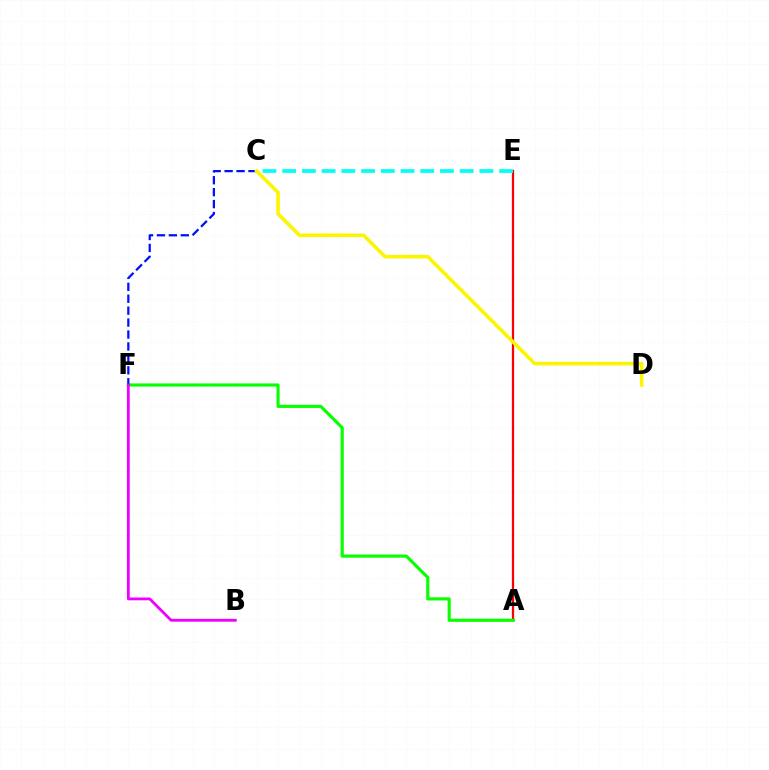{('A', 'E'): [{'color': '#ff0000', 'line_style': 'solid', 'thickness': 1.62}], ('C', 'E'): [{'color': '#00fff6', 'line_style': 'dashed', 'thickness': 2.68}], ('A', 'F'): [{'color': '#08ff00', 'line_style': 'solid', 'thickness': 2.25}], ('C', 'F'): [{'color': '#0010ff', 'line_style': 'dashed', 'thickness': 1.62}], ('C', 'D'): [{'color': '#fcf500', 'line_style': 'solid', 'thickness': 2.57}], ('B', 'F'): [{'color': '#ee00ff', 'line_style': 'solid', 'thickness': 2.02}]}